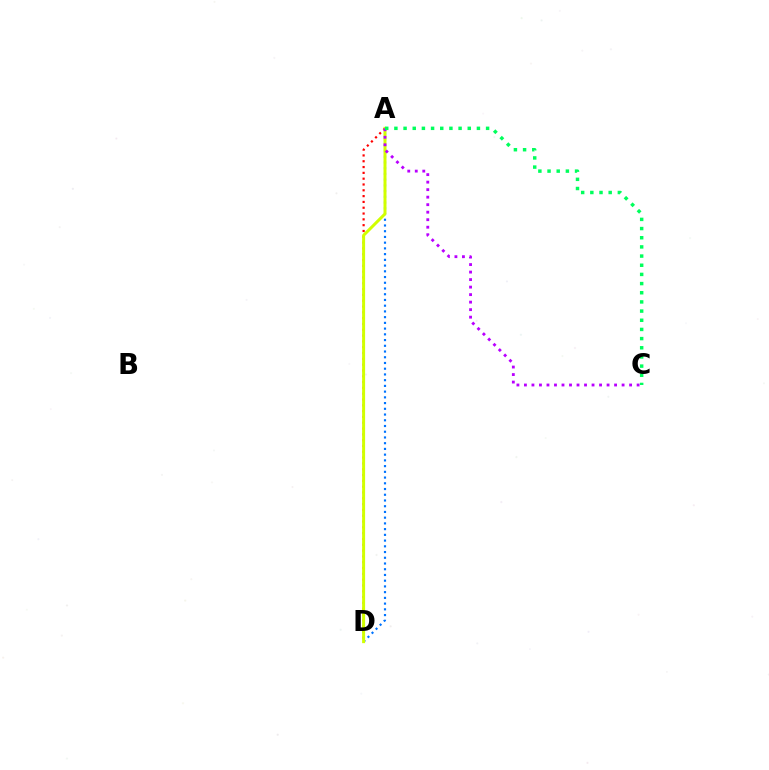{('A', 'D'): [{'color': '#ff0000', 'line_style': 'dotted', 'thickness': 1.58}, {'color': '#0074ff', 'line_style': 'dotted', 'thickness': 1.56}, {'color': '#d1ff00', 'line_style': 'solid', 'thickness': 2.15}], ('A', 'C'): [{'color': '#b900ff', 'line_style': 'dotted', 'thickness': 2.04}, {'color': '#00ff5c', 'line_style': 'dotted', 'thickness': 2.49}]}